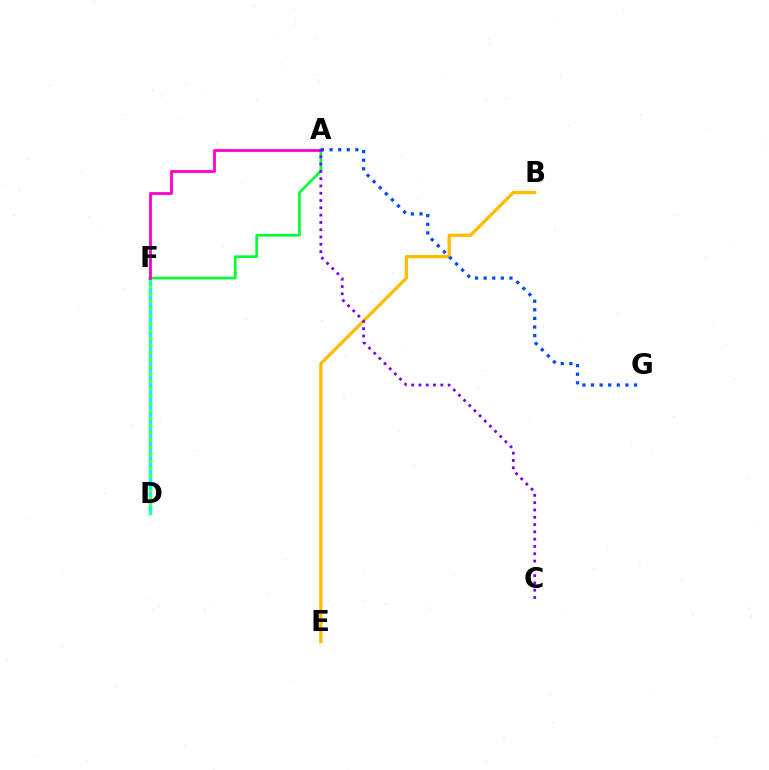{('B', 'E'): [{'color': '#ffbd00', 'line_style': 'solid', 'thickness': 2.37}], ('A', 'F'): [{'color': '#00ff39', 'line_style': 'solid', 'thickness': 1.94}, {'color': '#ff00cf', 'line_style': 'solid', 'thickness': 2.03}], ('D', 'F'): [{'color': '#ff0000', 'line_style': 'dashed', 'thickness': 2.09}, {'color': '#00fff6', 'line_style': 'solid', 'thickness': 2.48}, {'color': '#84ff00', 'line_style': 'dotted', 'thickness': 1.98}], ('A', 'G'): [{'color': '#004bff', 'line_style': 'dotted', 'thickness': 2.34}], ('A', 'C'): [{'color': '#7200ff', 'line_style': 'dotted', 'thickness': 1.98}]}